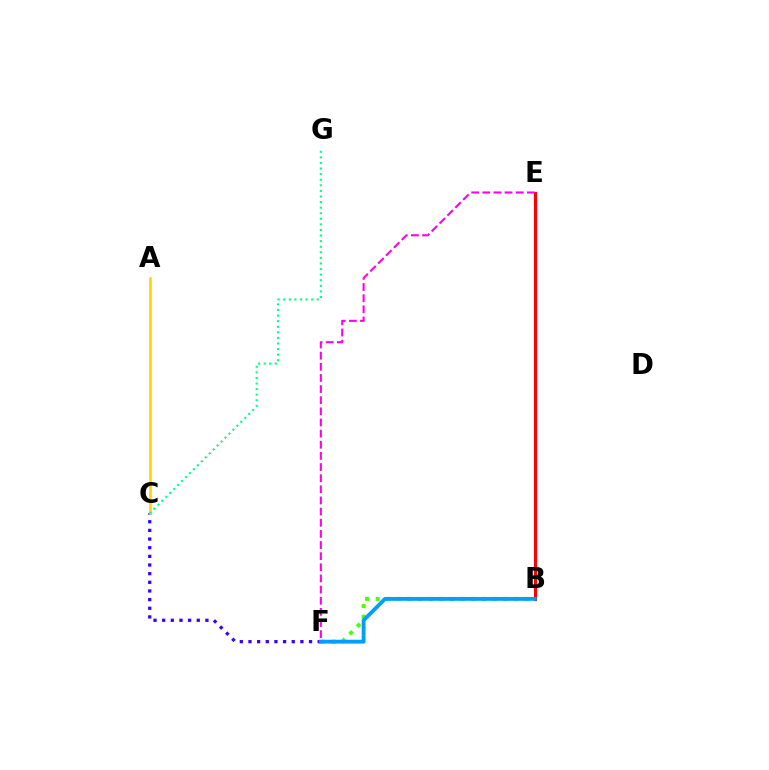{('C', 'F'): [{'color': '#3700ff', 'line_style': 'dotted', 'thickness': 2.35}], ('A', 'C'): [{'color': '#ffd500', 'line_style': 'solid', 'thickness': 1.9}], ('B', 'E'): [{'color': '#ff0000', 'line_style': 'solid', 'thickness': 2.27}], ('B', 'F'): [{'color': '#4fff00', 'line_style': 'dotted', 'thickness': 2.89}, {'color': '#009eff', 'line_style': 'solid', 'thickness': 2.76}], ('E', 'F'): [{'color': '#ff00ed', 'line_style': 'dashed', 'thickness': 1.51}], ('C', 'G'): [{'color': '#00ff86', 'line_style': 'dotted', 'thickness': 1.52}]}